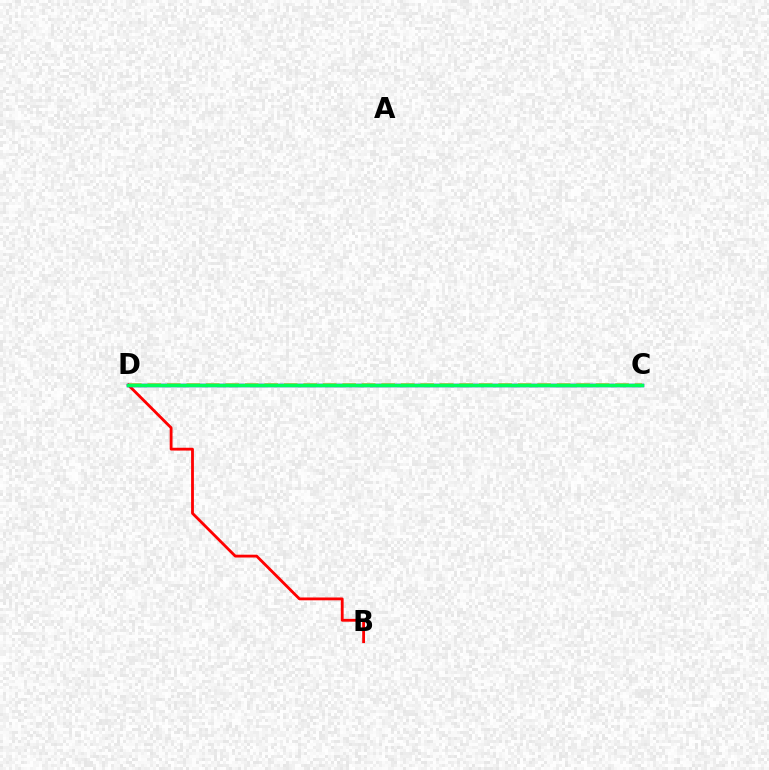{('C', 'D'): [{'color': '#d1ff00', 'line_style': 'dashed', 'thickness': 2.65}, {'color': '#b900ff', 'line_style': 'solid', 'thickness': 2.4}, {'color': '#0074ff', 'line_style': 'solid', 'thickness': 2.34}, {'color': '#00ff5c', 'line_style': 'solid', 'thickness': 2.49}], ('B', 'D'): [{'color': '#ff0000', 'line_style': 'solid', 'thickness': 2.03}]}